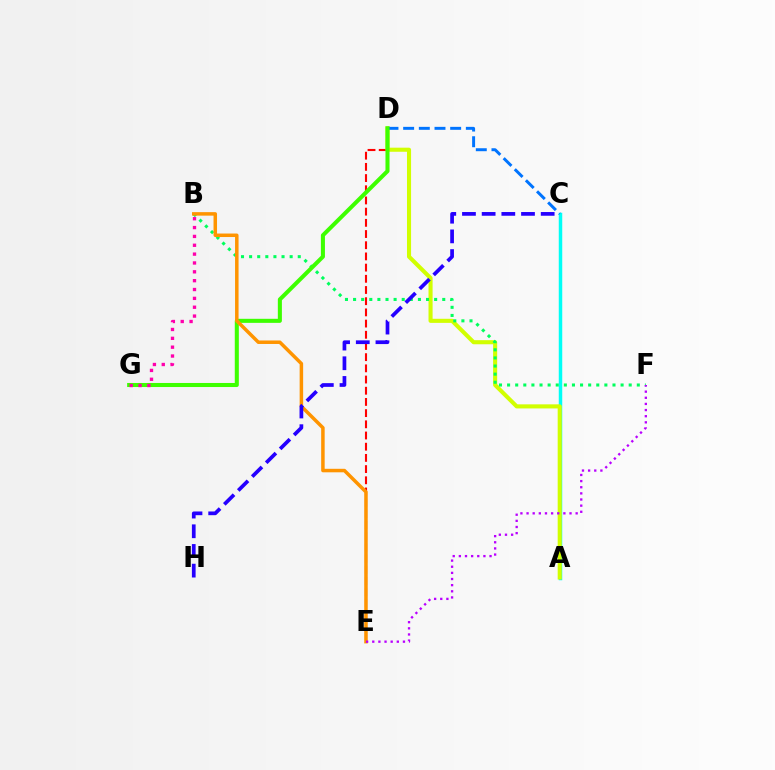{('A', 'C'): [{'color': '#00fff6', 'line_style': 'solid', 'thickness': 2.5}], ('D', 'E'): [{'color': '#ff0000', 'line_style': 'dashed', 'thickness': 1.52}], ('A', 'D'): [{'color': '#d1ff00', 'line_style': 'solid', 'thickness': 2.94}], ('B', 'F'): [{'color': '#00ff5c', 'line_style': 'dotted', 'thickness': 2.2}], ('C', 'D'): [{'color': '#0074ff', 'line_style': 'dashed', 'thickness': 2.13}], ('D', 'G'): [{'color': '#3dff00', 'line_style': 'solid', 'thickness': 2.91}], ('B', 'E'): [{'color': '#ff9400', 'line_style': 'solid', 'thickness': 2.52}], ('B', 'G'): [{'color': '#ff00ac', 'line_style': 'dotted', 'thickness': 2.4}], ('C', 'H'): [{'color': '#2500ff', 'line_style': 'dashed', 'thickness': 2.67}], ('E', 'F'): [{'color': '#b900ff', 'line_style': 'dotted', 'thickness': 1.67}]}